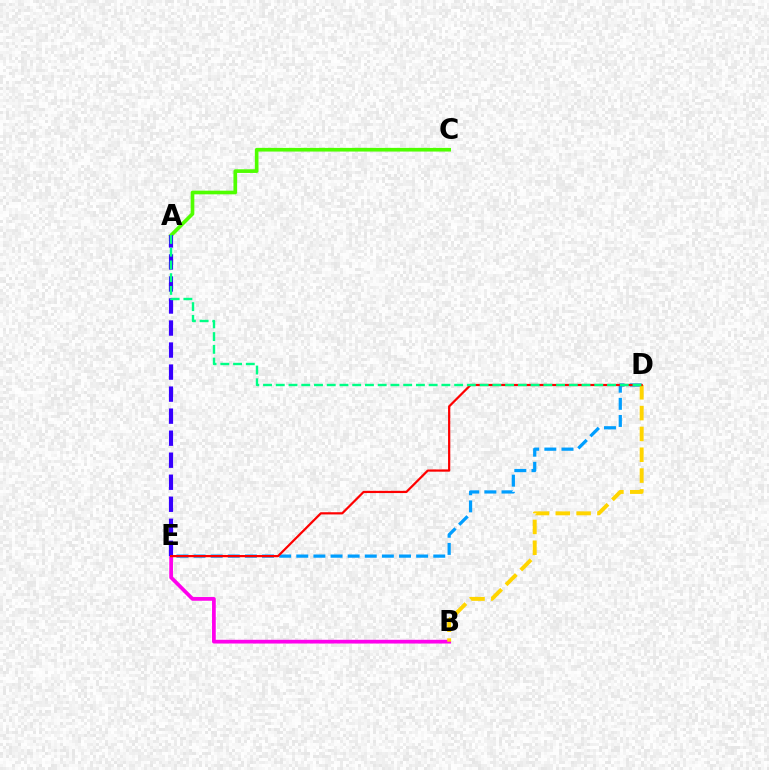{('D', 'E'): [{'color': '#009eff', 'line_style': 'dashed', 'thickness': 2.33}, {'color': '#ff0000', 'line_style': 'solid', 'thickness': 1.6}], ('B', 'E'): [{'color': '#ff00ed', 'line_style': 'solid', 'thickness': 2.68}], ('A', 'C'): [{'color': '#4fff00', 'line_style': 'solid', 'thickness': 2.64}], ('B', 'D'): [{'color': '#ffd500', 'line_style': 'dashed', 'thickness': 2.83}], ('A', 'E'): [{'color': '#3700ff', 'line_style': 'dashed', 'thickness': 2.99}], ('A', 'D'): [{'color': '#00ff86', 'line_style': 'dashed', 'thickness': 1.73}]}